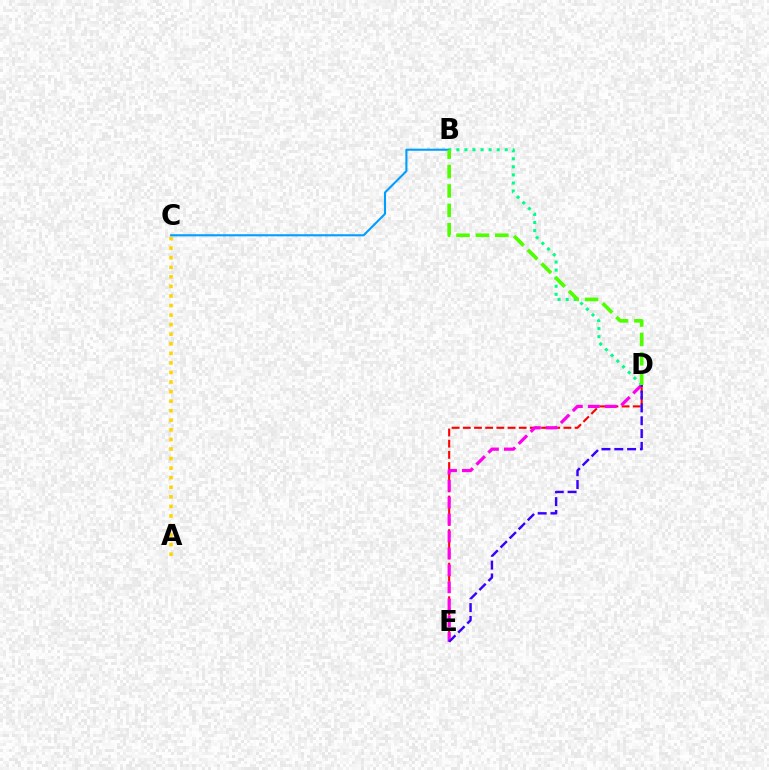{('A', 'C'): [{'color': '#ffd500', 'line_style': 'dotted', 'thickness': 2.6}], ('B', 'C'): [{'color': '#009eff', 'line_style': 'solid', 'thickness': 1.5}], ('D', 'E'): [{'color': '#ff0000', 'line_style': 'dashed', 'thickness': 1.52}, {'color': '#ff00ed', 'line_style': 'dashed', 'thickness': 2.3}, {'color': '#3700ff', 'line_style': 'dashed', 'thickness': 1.74}], ('B', 'D'): [{'color': '#00ff86', 'line_style': 'dotted', 'thickness': 2.19}, {'color': '#4fff00', 'line_style': 'dashed', 'thickness': 2.63}]}